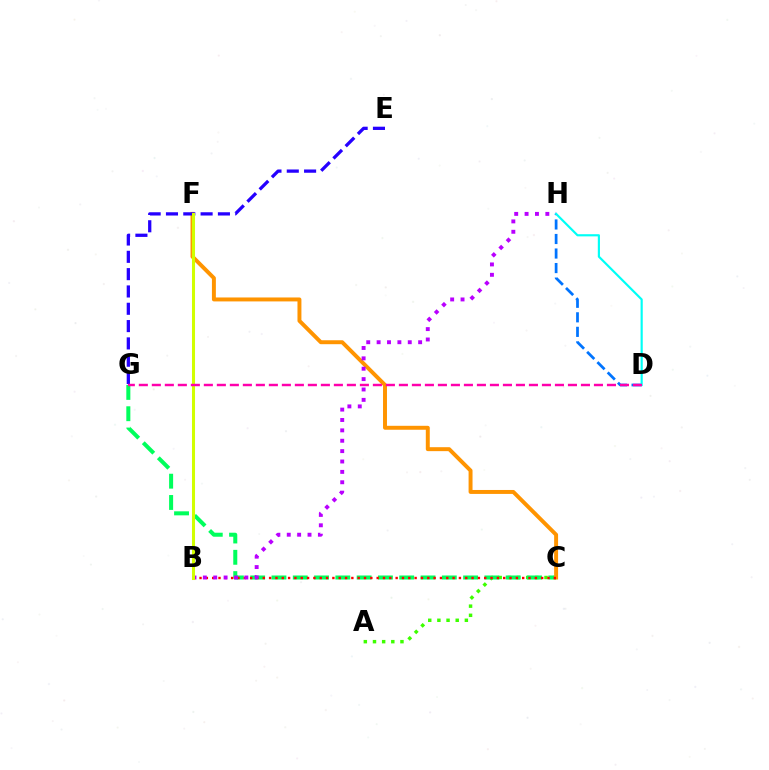{('A', 'C'): [{'color': '#3dff00', 'line_style': 'dotted', 'thickness': 2.49}], ('C', 'G'): [{'color': '#00ff5c', 'line_style': 'dashed', 'thickness': 2.89}], ('C', 'F'): [{'color': '#ff9400', 'line_style': 'solid', 'thickness': 2.84}], ('B', 'C'): [{'color': '#ff0000', 'line_style': 'dotted', 'thickness': 1.72}], ('D', 'H'): [{'color': '#0074ff', 'line_style': 'dashed', 'thickness': 1.97}, {'color': '#00fff6', 'line_style': 'solid', 'thickness': 1.56}], ('B', 'H'): [{'color': '#b900ff', 'line_style': 'dotted', 'thickness': 2.82}], ('E', 'G'): [{'color': '#2500ff', 'line_style': 'dashed', 'thickness': 2.35}], ('B', 'F'): [{'color': '#d1ff00', 'line_style': 'solid', 'thickness': 2.19}], ('D', 'G'): [{'color': '#ff00ac', 'line_style': 'dashed', 'thickness': 1.77}]}